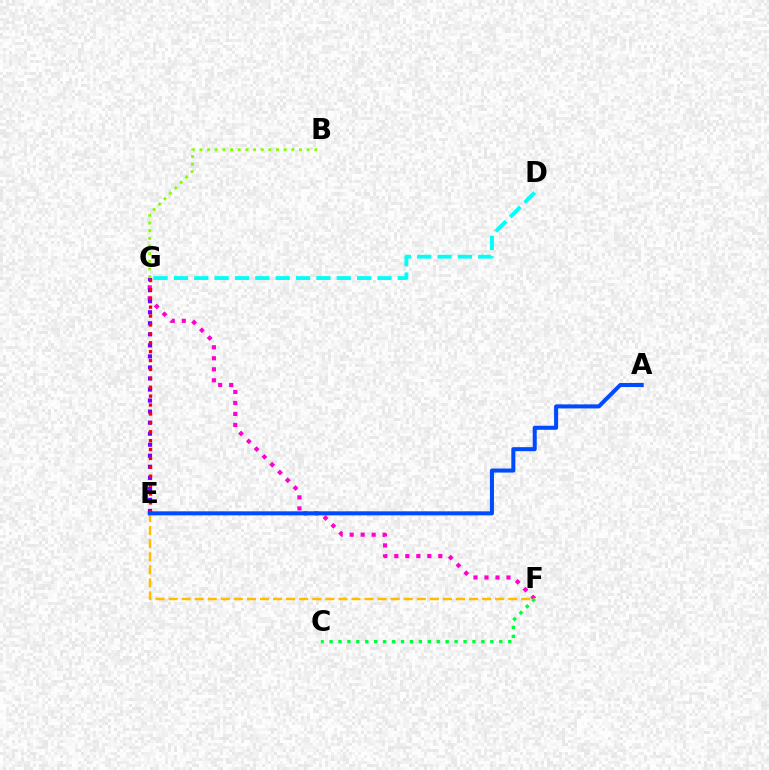{('F', 'G'): [{'color': '#ff00cf', 'line_style': 'dotted', 'thickness': 2.99}], ('E', 'G'): [{'color': '#7200ff', 'line_style': 'dotted', 'thickness': 3.0}, {'color': '#ff0000', 'line_style': 'dotted', 'thickness': 2.42}], ('D', 'G'): [{'color': '#00fff6', 'line_style': 'dashed', 'thickness': 2.77}], ('E', 'F'): [{'color': '#ffbd00', 'line_style': 'dashed', 'thickness': 1.77}], ('B', 'G'): [{'color': '#84ff00', 'line_style': 'dotted', 'thickness': 2.08}], ('C', 'F'): [{'color': '#00ff39', 'line_style': 'dotted', 'thickness': 2.43}], ('A', 'E'): [{'color': '#004bff', 'line_style': 'solid', 'thickness': 2.9}]}